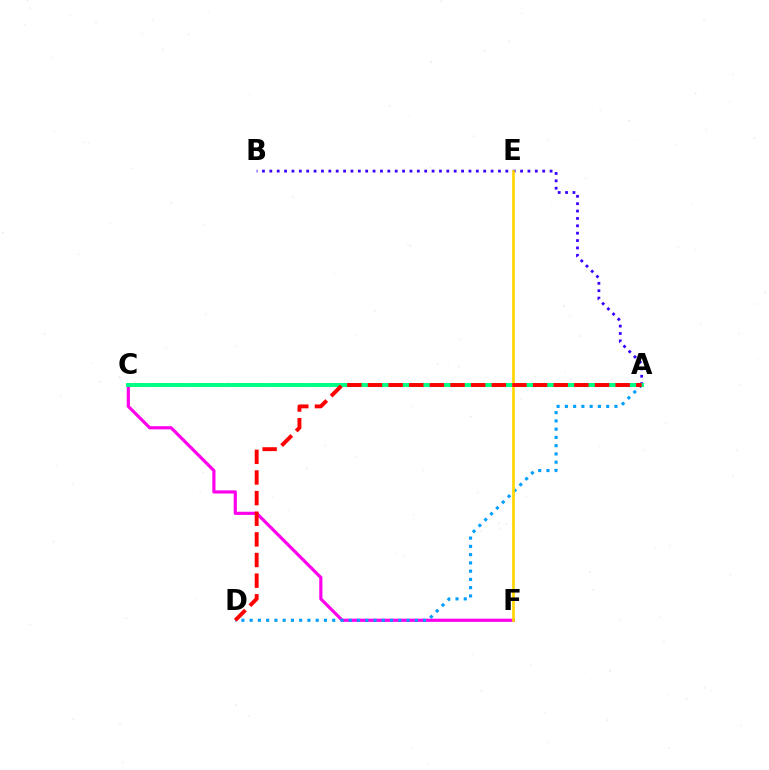{('C', 'F'): [{'color': '#ff00ed', 'line_style': 'solid', 'thickness': 2.29}], ('A', 'D'): [{'color': '#009eff', 'line_style': 'dotted', 'thickness': 2.24}, {'color': '#ff0000', 'line_style': 'dashed', 'thickness': 2.8}], ('A', 'B'): [{'color': '#3700ff', 'line_style': 'dotted', 'thickness': 2.0}], ('A', 'C'): [{'color': '#4fff00', 'line_style': 'dashed', 'thickness': 2.7}, {'color': '#00ff86', 'line_style': 'solid', 'thickness': 2.83}], ('E', 'F'): [{'color': '#ffd500', 'line_style': 'solid', 'thickness': 1.92}]}